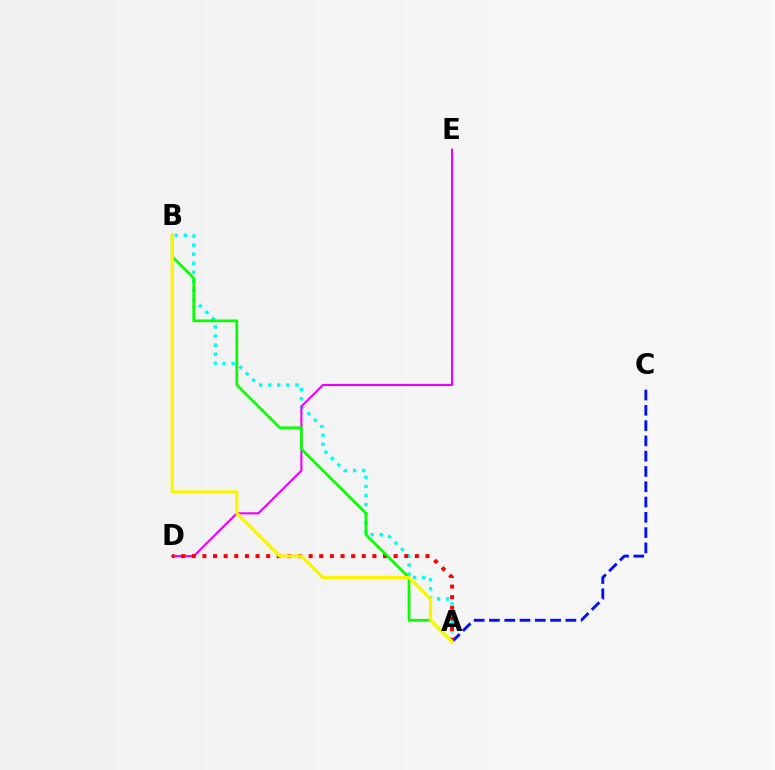{('A', 'C'): [{'color': '#0010ff', 'line_style': 'dashed', 'thickness': 2.08}], ('A', 'B'): [{'color': '#00fff6', 'line_style': 'dotted', 'thickness': 2.47}, {'color': '#08ff00', 'line_style': 'solid', 'thickness': 1.97}, {'color': '#fcf500', 'line_style': 'solid', 'thickness': 2.34}], ('D', 'E'): [{'color': '#ee00ff', 'line_style': 'solid', 'thickness': 1.52}], ('A', 'D'): [{'color': '#ff0000', 'line_style': 'dotted', 'thickness': 2.89}]}